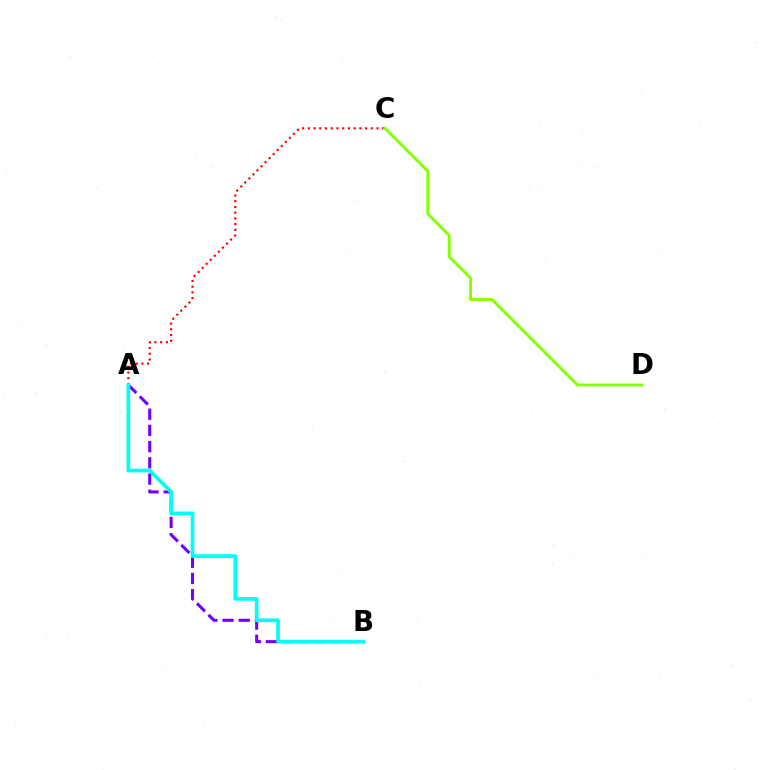{('A', 'B'): [{'color': '#7200ff', 'line_style': 'dashed', 'thickness': 2.2}, {'color': '#00fff6', 'line_style': 'solid', 'thickness': 2.65}], ('A', 'C'): [{'color': '#ff0000', 'line_style': 'dotted', 'thickness': 1.56}], ('C', 'D'): [{'color': '#84ff00', 'line_style': 'solid', 'thickness': 2.06}]}